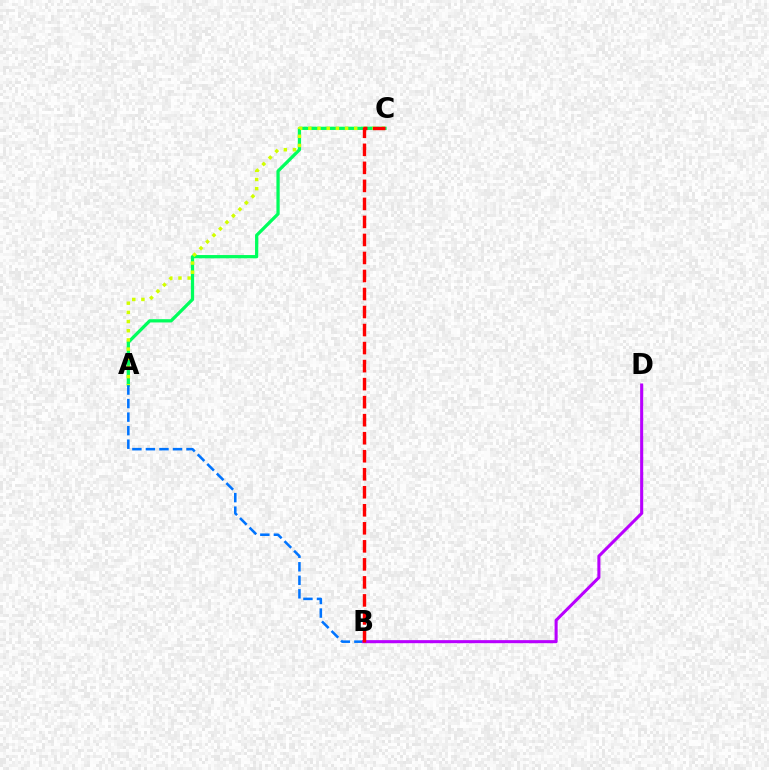{('A', 'C'): [{'color': '#00ff5c', 'line_style': 'solid', 'thickness': 2.35}, {'color': '#d1ff00', 'line_style': 'dotted', 'thickness': 2.49}], ('A', 'B'): [{'color': '#0074ff', 'line_style': 'dashed', 'thickness': 1.84}], ('B', 'D'): [{'color': '#b900ff', 'line_style': 'solid', 'thickness': 2.2}], ('B', 'C'): [{'color': '#ff0000', 'line_style': 'dashed', 'thickness': 2.45}]}